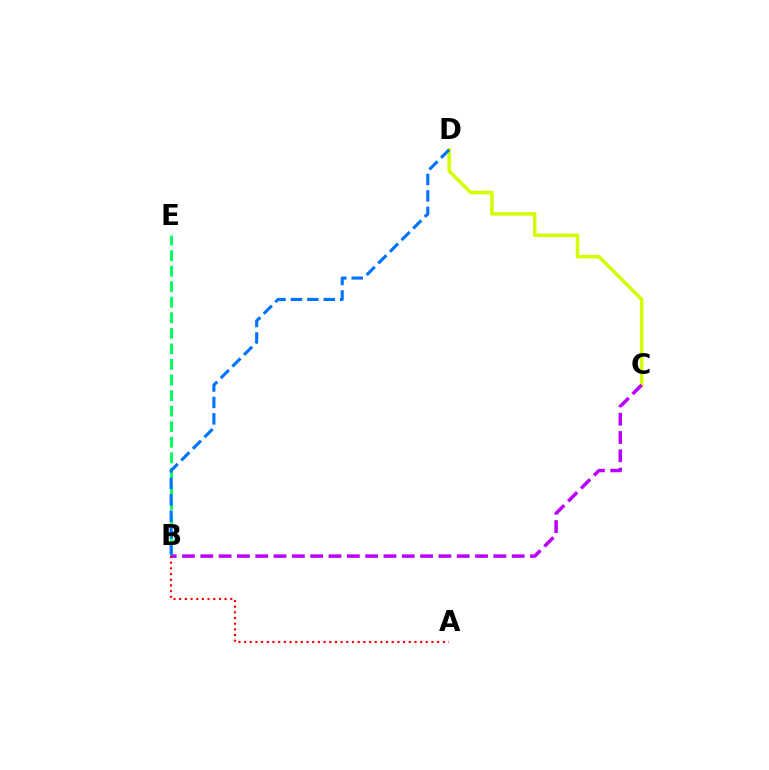{('C', 'D'): [{'color': '#d1ff00', 'line_style': 'solid', 'thickness': 2.53}], ('B', 'E'): [{'color': '#00ff5c', 'line_style': 'dashed', 'thickness': 2.11}], ('A', 'B'): [{'color': '#ff0000', 'line_style': 'dotted', 'thickness': 1.54}], ('B', 'C'): [{'color': '#b900ff', 'line_style': 'dashed', 'thickness': 2.49}], ('B', 'D'): [{'color': '#0074ff', 'line_style': 'dashed', 'thickness': 2.23}]}